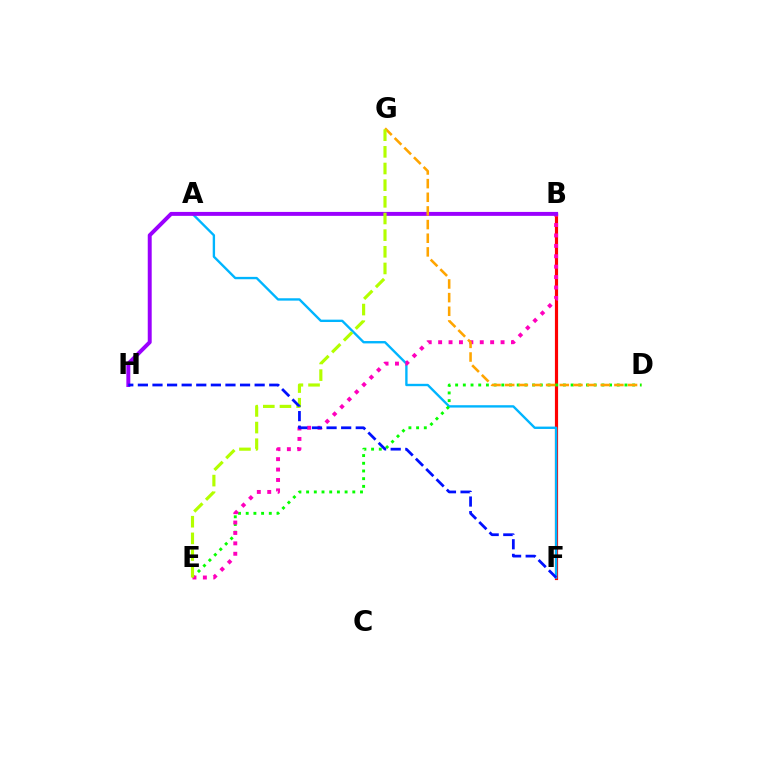{('B', 'F'): [{'color': '#00ff9d', 'line_style': 'solid', 'thickness': 1.99}, {'color': '#ff0000', 'line_style': 'solid', 'thickness': 2.28}], ('A', 'F'): [{'color': '#00b5ff', 'line_style': 'solid', 'thickness': 1.7}], ('D', 'E'): [{'color': '#08ff00', 'line_style': 'dotted', 'thickness': 2.09}], ('B', 'E'): [{'color': '#ff00bd', 'line_style': 'dotted', 'thickness': 2.83}], ('B', 'H'): [{'color': '#9b00ff', 'line_style': 'solid', 'thickness': 2.84}], ('D', 'G'): [{'color': '#ffa500', 'line_style': 'dashed', 'thickness': 1.85}], ('E', 'G'): [{'color': '#b3ff00', 'line_style': 'dashed', 'thickness': 2.26}], ('F', 'H'): [{'color': '#0010ff', 'line_style': 'dashed', 'thickness': 1.98}]}